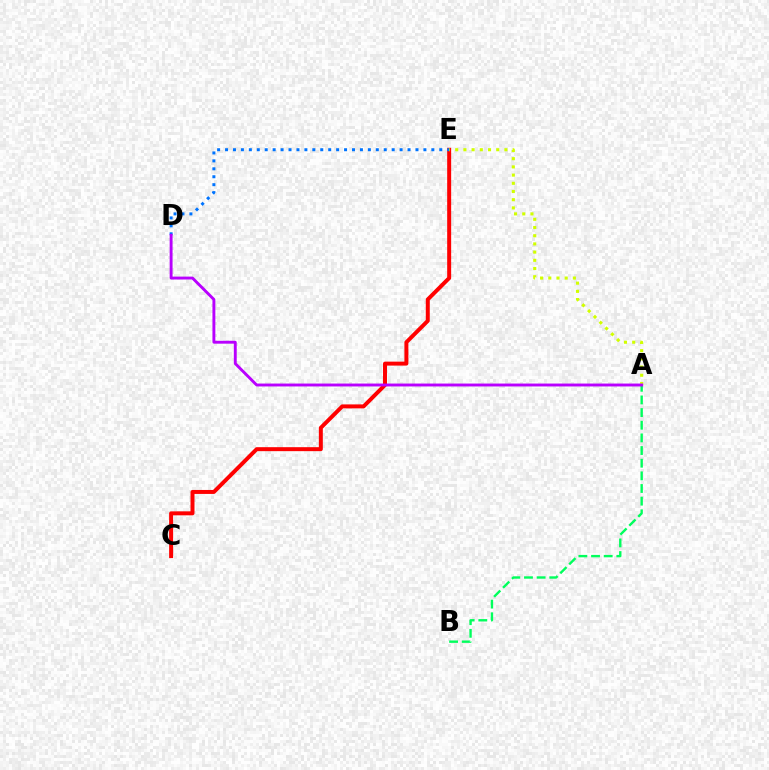{('C', 'E'): [{'color': '#ff0000', 'line_style': 'solid', 'thickness': 2.86}], ('A', 'B'): [{'color': '#00ff5c', 'line_style': 'dashed', 'thickness': 1.72}], ('A', 'E'): [{'color': '#d1ff00', 'line_style': 'dotted', 'thickness': 2.23}], ('D', 'E'): [{'color': '#0074ff', 'line_style': 'dotted', 'thickness': 2.16}], ('A', 'D'): [{'color': '#b900ff', 'line_style': 'solid', 'thickness': 2.09}]}